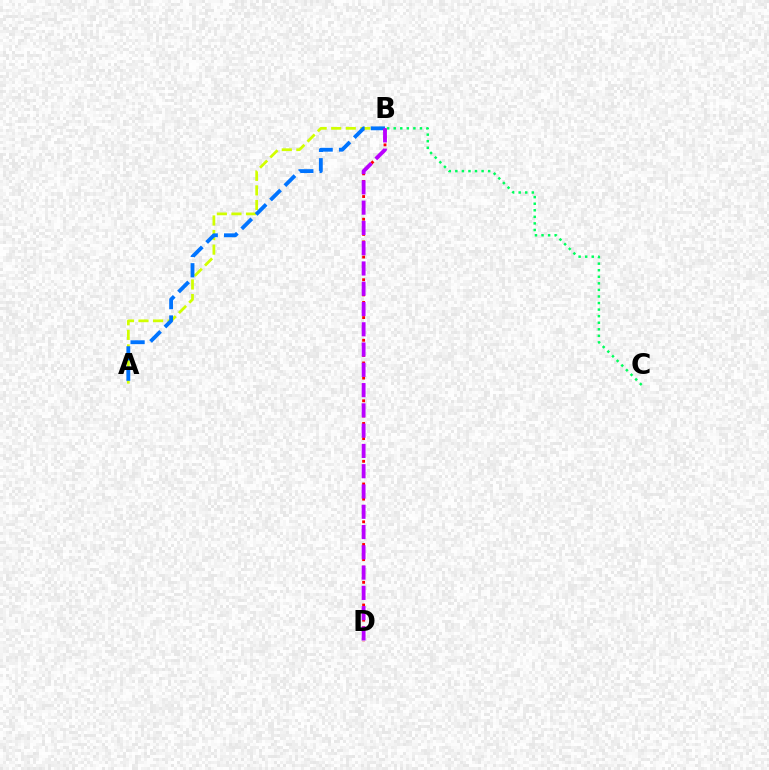{('A', 'B'): [{'color': '#d1ff00', 'line_style': 'dashed', 'thickness': 1.98}, {'color': '#0074ff', 'line_style': 'dashed', 'thickness': 2.77}], ('B', 'D'): [{'color': '#ff0000', 'line_style': 'dotted', 'thickness': 2.06}, {'color': '#b900ff', 'line_style': 'dashed', 'thickness': 2.75}], ('B', 'C'): [{'color': '#00ff5c', 'line_style': 'dotted', 'thickness': 1.78}]}